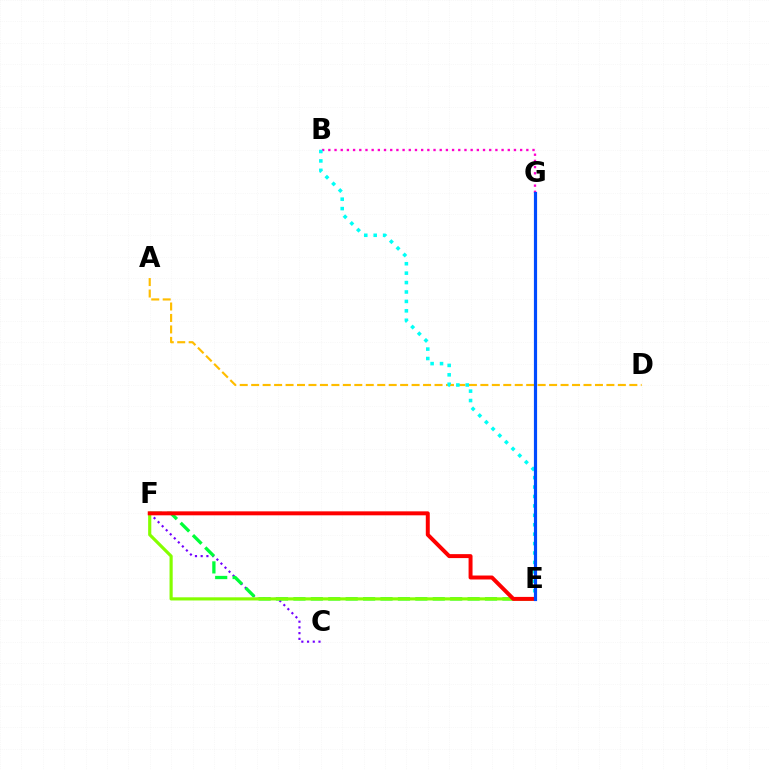{('A', 'D'): [{'color': '#ffbd00', 'line_style': 'dashed', 'thickness': 1.56}], ('B', 'G'): [{'color': '#ff00cf', 'line_style': 'dotted', 'thickness': 1.68}], ('C', 'F'): [{'color': '#7200ff', 'line_style': 'dotted', 'thickness': 1.55}], ('B', 'E'): [{'color': '#00fff6', 'line_style': 'dotted', 'thickness': 2.56}], ('E', 'F'): [{'color': '#00ff39', 'line_style': 'dashed', 'thickness': 2.37}, {'color': '#84ff00', 'line_style': 'solid', 'thickness': 2.27}, {'color': '#ff0000', 'line_style': 'solid', 'thickness': 2.85}], ('E', 'G'): [{'color': '#004bff', 'line_style': 'solid', 'thickness': 2.29}]}